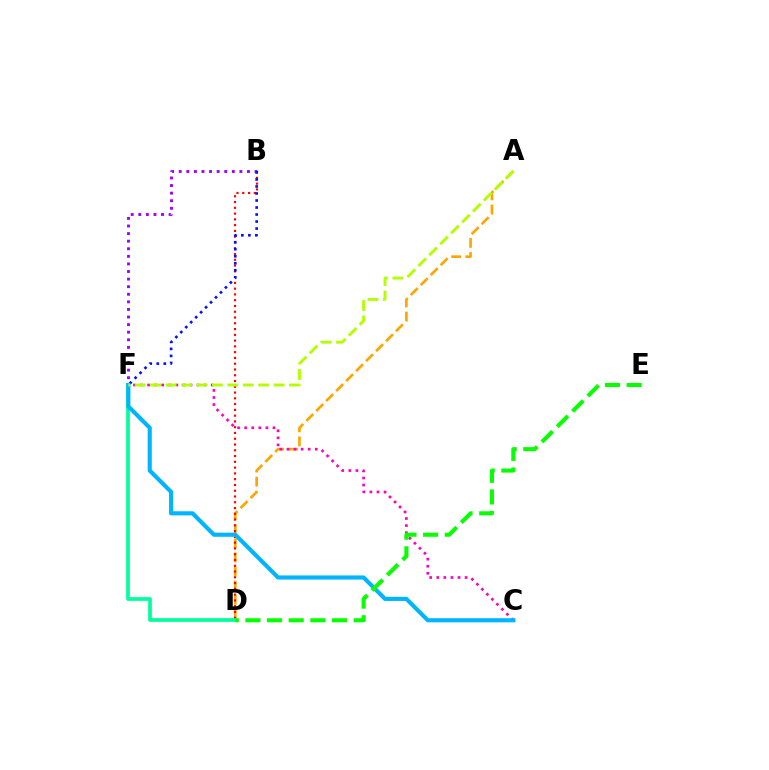{('B', 'F'): [{'color': '#9b00ff', 'line_style': 'dotted', 'thickness': 2.06}, {'color': '#0010ff', 'line_style': 'dotted', 'thickness': 1.91}], ('A', 'D'): [{'color': '#ffa500', 'line_style': 'dashed', 'thickness': 1.92}], ('B', 'D'): [{'color': '#ff0000', 'line_style': 'dotted', 'thickness': 1.57}], ('C', 'F'): [{'color': '#ff00bd', 'line_style': 'dotted', 'thickness': 1.92}, {'color': '#00b5ff', 'line_style': 'solid', 'thickness': 2.97}], ('D', 'F'): [{'color': '#00ff9d', 'line_style': 'solid', 'thickness': 2.66}], ('D', 'E'): [{'color': '#08ff00', 'line_style': 'dashed', 'thickness': 2.94}], ('A', 'F'): [{'color': '#b3ff00', 'line_style': 'dashed', 'thickness': 2.1}]}